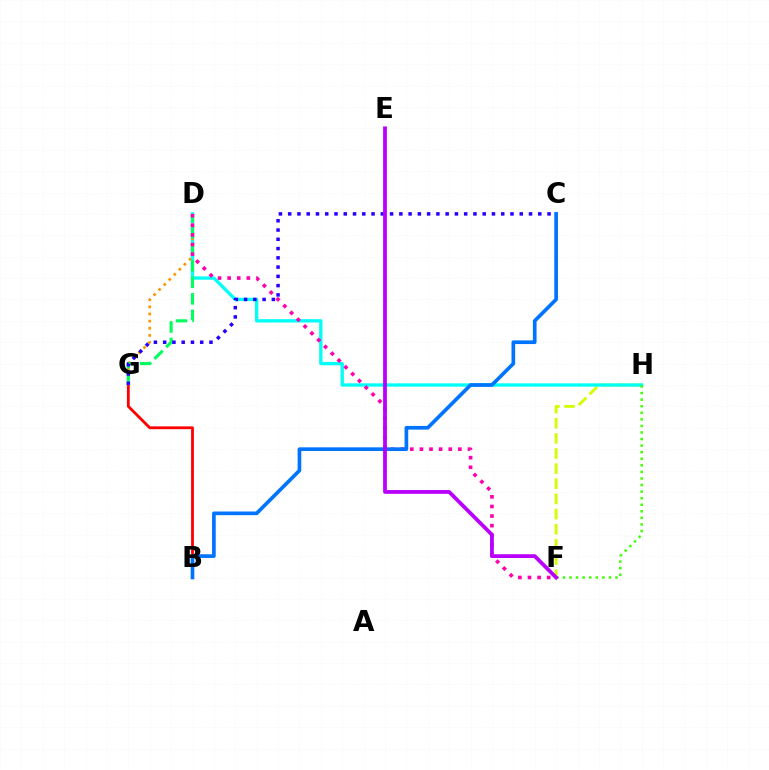{('B', 'G'): [{'color': '#ff0000', 'line_style': 'solid', 'thickness': 2.02}], ('F', 'H'): [{'color': '#d1ff00', 'line_style': 'dashed', 'thickness': 2.06}, {'color': '#3dff00', 'line_style': 'dotted', 'thickness': 1.78}], ('D', 'H'): [{'color': '#00fff6', 'line_style': 'solid', 'thickness': 2.4}], ('D', 'G'): [{'color': '#ff9400', 'line_style': 'dotted', 'thickness': 1.94}, {'color': '#00ff5c', 'line_style': 'dashed', 'thickness': 2.24}], ('D', 'F'): [{'color': '#ff00ac', 'line_style': 'dotted', 'thickness': 2.61}], ('B', 'C'): [{'color': '#0074ff', 'line_style': 'solid', 'thickness': 2.65}], ('C', 'G'): [{'color': '#2500ff', 'line_style': 'dotted', 'thickness': 2.52}], ('E', 'F'): [{'color': '#b900ff', 'line_style': 'solid', 'thickness': 2.73}]}